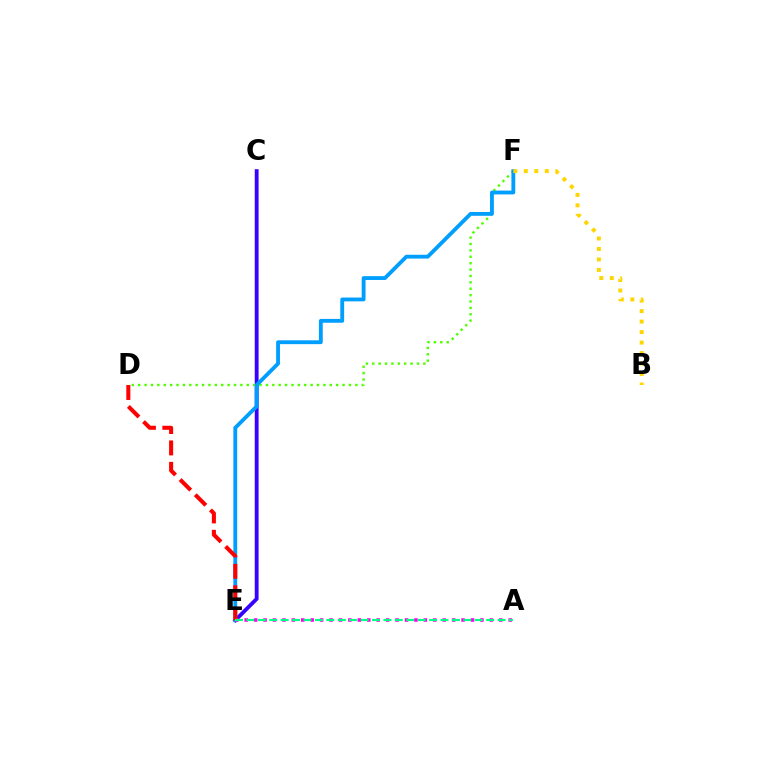{('C', 'E'): [{'color': '#3700ff', 'line_style': 'solid', 'thickness': 2.77}], ('D', 'F'): [{'color': '#4fff00', 'line_style': 'dotted', 'thickness': 1.74}], ('E', 'F'): [{'color': '#009eff', 'line_style': 'solid', 'thickness': 2.76}], ('B', 'F'): [{'color': '#ffd500', 'line_style': 'dotted', 'thickness': 2.85}], ('A', 'E'): [{'color': '#ff00ed', 'line_style': 'dotted', 'thickness': 2.56}, {'color': '#00ff86', 'line_style': 'dashed', 'thickness': 1.55}], ('D', 'E'): [{'color': '#ff0000', 'line_style': 'dashed', 'thickness': 2.91}]}